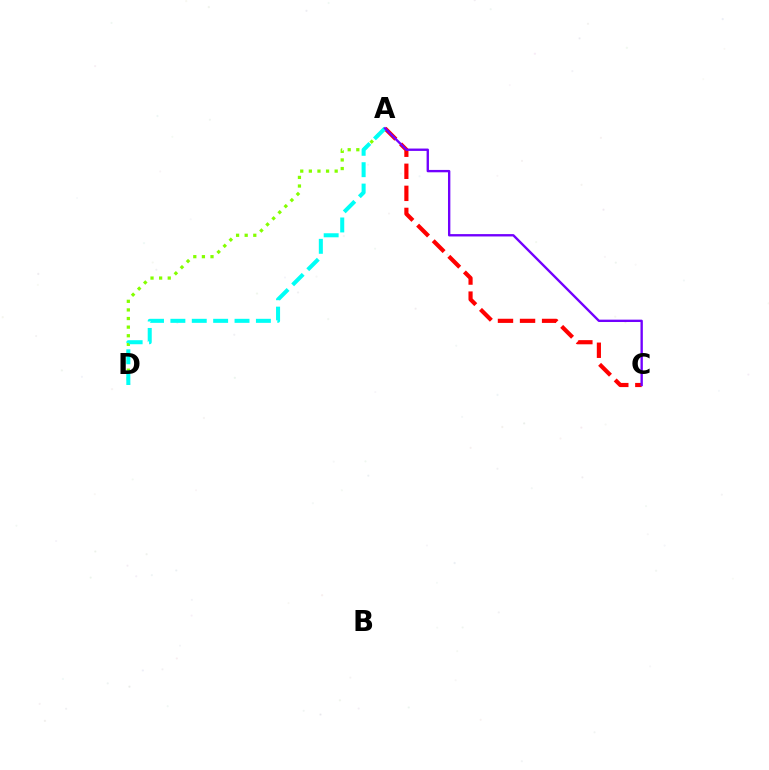{('A', 'D'): [{'color': '#84ff00', 'line_style': 'dotted', 'thickness': 2.34}, {'color': '#00fff6', 'line_style': 'dashed', 'thickness': 2.9}], ('A', 'C'): [{'color': '#ff0000', 'line_style': 'dashed', 'thickness': 3.0}, {'color': '#7200ff', 'line_style': 'solid', 'thickness': 1.7}]}